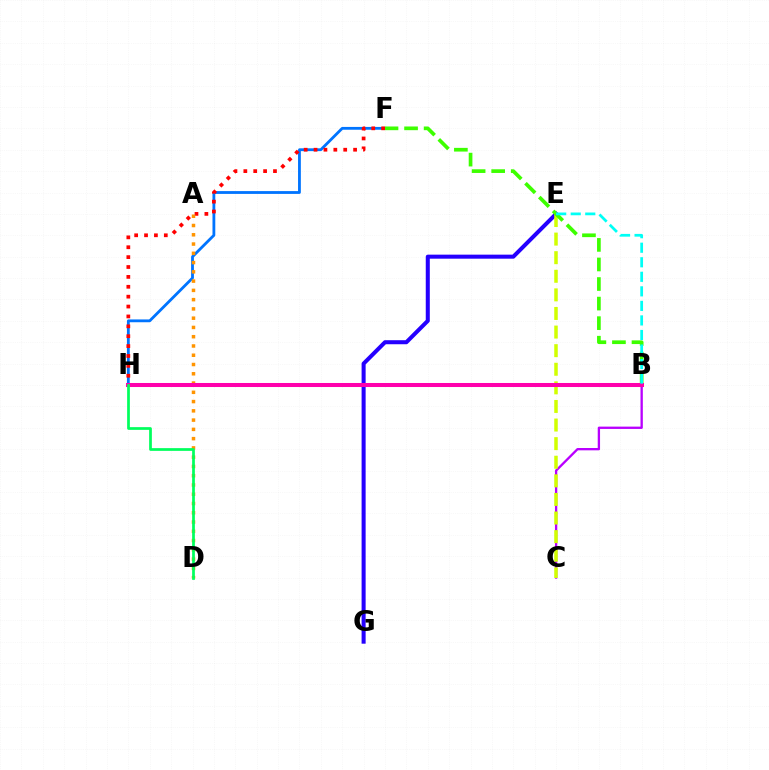{('F', 'H'): [{'color': '#0074ff', 'line_style': 'solid', 'thickness': 2.02}, {'color': '#ff0000', 'line_style': 'dotted', 'thickness': 2.69}], ('A', 'D'): [{'color': '#ff9400', 'line_style': 'dotted', 'thickness': 2.52}], ('E', 'G'): [{'color': '#2500ff', 'line_style': 'solid', 'thickness': 2.91}], ('B', 'C'): [{'color': '#b900ff', 'line_style': 'solid', 'thickness': 1.67}], ('C', 'E'): [{'color': '#d1ff00', 'line_style': 'dashed', 'thickness': 2.53}], ('B', 'F'): [{'color': '#3dff00', 'line_style': 'dashed', 'thickness': 2.66}], ('B', 'H'): [{'color': '#ff00ac', 'line_style': 'solid', 'thickness': 2.9}], ('D', 'H'): [{'color': '#00ff5c', 'line_style': 'solid', 'thickness': 1.96}], ('B', 'E'): [{'color': '#00fff6', 'line_style': 'dashed', 'thickness': 1.98}]}